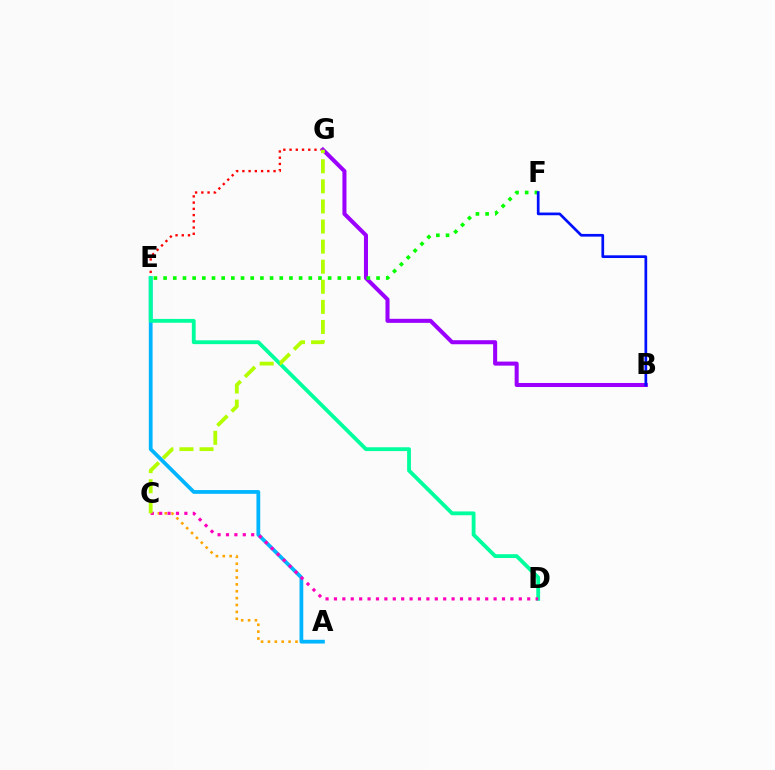{('E', 'G'): [{'color': '#ff0000', 'line_style': 'dotted', 'thickness': 1.69}], ('B', 'G'): [{'color': '#9b00ff', 'line_style': 'solid', 'thickness': 2.91}], ('A', 'C'): [{'color': '#ffa500', 'line_style': 'dotted', 'thickness': 1.87}], ('A', 'E'): [{'color': '#00b5ff', 'line_style': 'solid', 'thickness': 2.71}], ('D', 'E'): [{'color': '#00ff9d', 'line_style': 'solid', 'thickness': 2.75}], ('E', 'F'): [{'color': '#08ff00', 'line_style': 'dotted', 'thickness': 2.63}], ('C', 'D'): [{'color': '#ff00bd', 'line_style': 'dotted', 'thickness': 2.28}], ('B', 'F'): [{'color': '#0010ff', 'line_style': 'solid', 'thickness': 1.95}], ('C', 'G'): [{'color': '#b3ff00', 'line_style': 'dashed', 'thickness': 2.73}]}